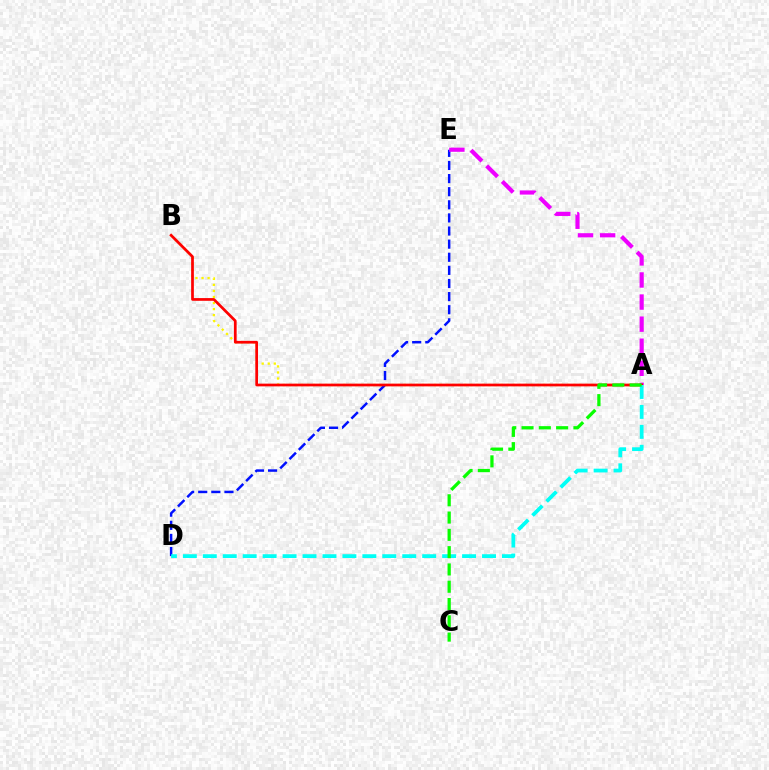{('D', 'E'): [{'color': '#0010ff', 'line_style': 'dashed', 'thickness': 1.78}], ('A', 'E'): [{'color': '#ee00ff', 'line_style': 'dashed', 'thickness': 3.0}], ('A', 'B'): [{'color': '#fcf500', 'line_style': 'dotted', 'thickness': 1.64}, {'color': '#ff0000', 'line_style': 'solid', 'thickness': 1.96}], ('A', 'D'): [{'color': '#00fff6', 'line_style': 'dashed', 'thickness': 2.71}], ('A', 'C'): [{'color': '#08ff00', 'line_style': 'dashed', 'thickness': 2.35}]}